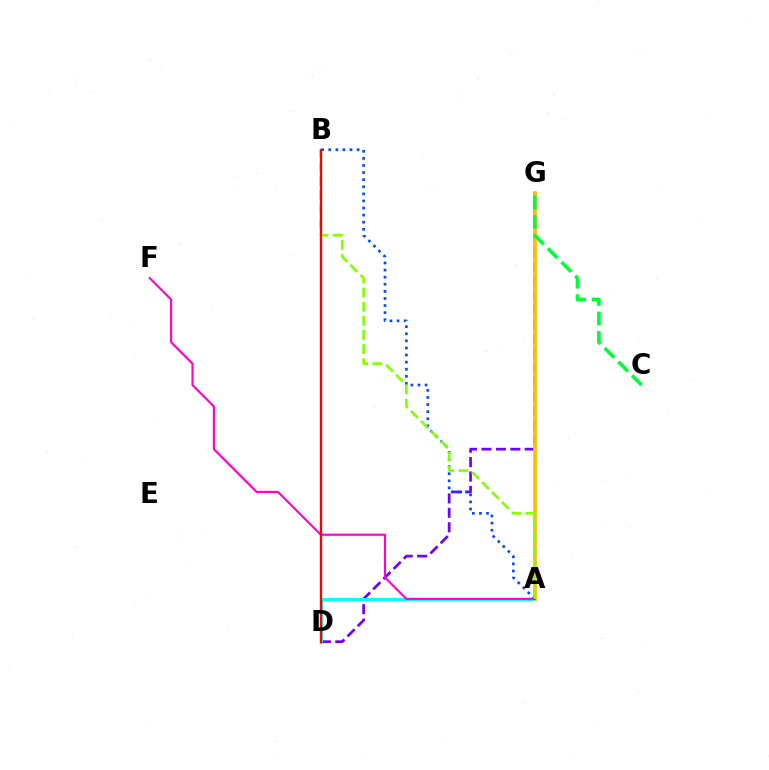{('D', 'G'): [{'color': '#7200ff', 'line_style': 'dashed', 'thickness': 1.96}], ('A', 'D'): [{'color': '#00fff6', 'line_style': 'solid', 'thickness': 2.13}], ('A', 'G'): [{'color': '#ffbd00', 'line_style': 'solid', 'thickness': 2.62}], ('A', 'F'): [{'color': '#ff00cf', 'line_style': 'solid', 'thickness': 1.54}], ('A', 'B'): [{'color': '#004bff', 'line_style': 'dotted', 'thickness': 1.93}, {'color': '#84ff00', 'line_style': 'dashed', 'thickness': 1.92}], ('C', 'G'): [{'color': '#00ff39', 'line_style': 'dashed', 'thickness': 2.63}], ('B', 'D'): [{'color': '#ff0000', 'line_style': 'solid', 'thickness': 1.68}]}